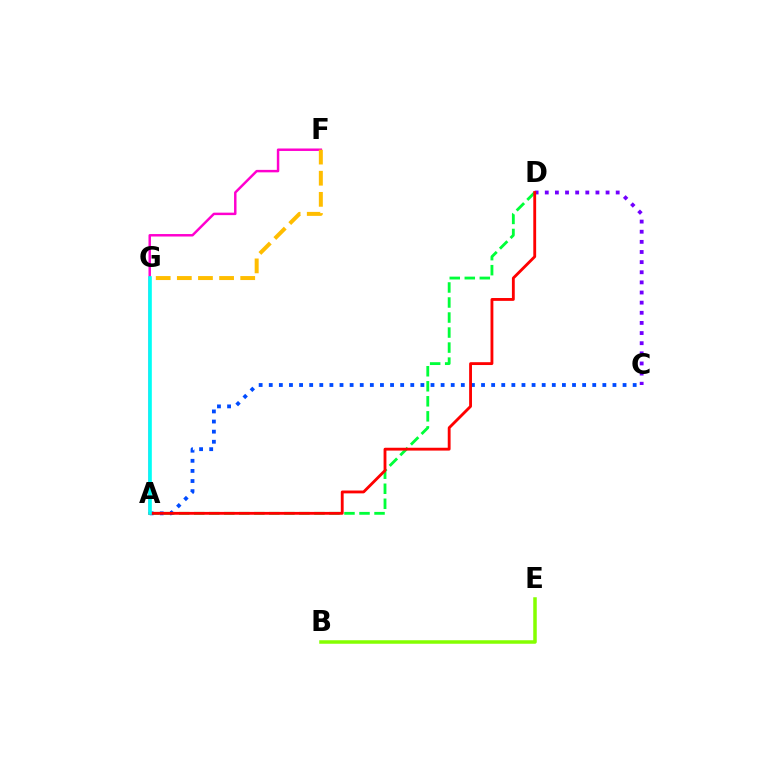{('C', 'D'): [{'color': '#7200ff', 'line_style': 'dotted', 'thickness': 2.75}], ('A', 'D'): [{'color': '#00ff39', 'line_style': 'dashed', 'thickness': 2.04}, {'color': '#ff0000', 'line_style': 'solid', 'thickness': 2.05}], ('A', 'F'): [{'color': '#ff00cf', 'line_style': 'solid', 'thickness': 1.78}], ('F', 'G'): [{'color': '#ffbd00', 'line_style': 'dashed', 'thickness': 2.87}], ('A', 'C'): [{'color': '#004bff', 'line_style': 'dotted', 'thickness': 2.75}], ('B', 'E'): [{'color': '#84ff00', 'line_style': 'solid', 'thickness': 2.53}], ('A', 'G'): [{'color': '#00fff6', 'line_style': 'solid', 'thickness': 2.62}]}